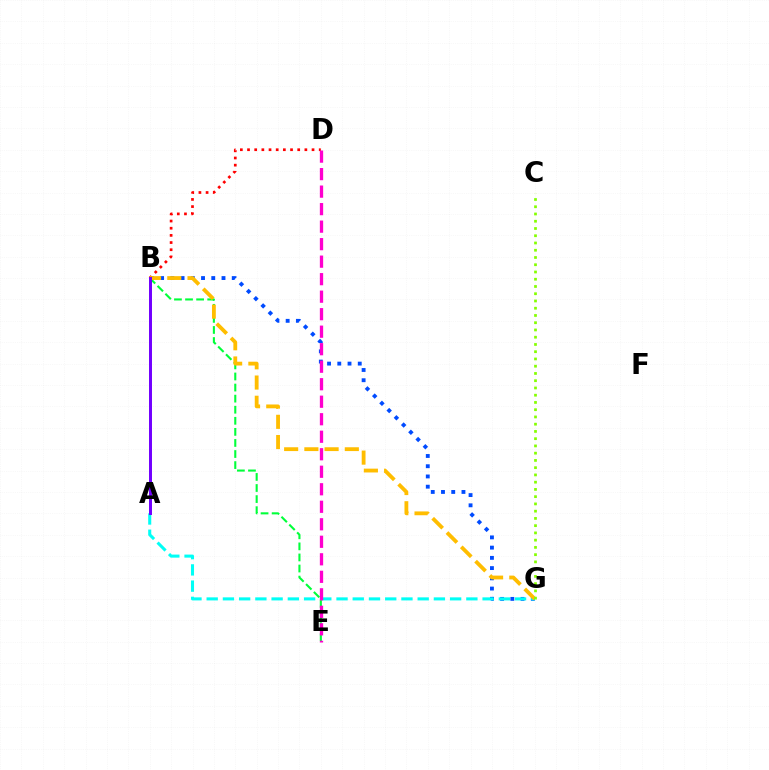{('B', 'G'): [{'color': '#004bff', 'line_style': 'dotted', 'thickness': 2.78}, {'color': '#ffbd00', 'line_style': 'dashed', 'thickness': 2.75}], ('A', 'G'): [{'color': '#00fff6', 'line_style': 'dashed', 'thickness': 2.2}], ('B', 'D'): [{'color': '#ff0000', 'line_style': 'dotted', 'thickness': 1.95}], ('B', 'E'): [{'color': '#00ff39', 'line_style': 'dashed', 'thickness': 1.5}], ('A', 'B'): [{'color': '#7200ff', 'line_style': 'solid', 'thickness': 2.14}], ('C', 'G'): [{'color': '#84ff00', 'line_style': 'dotted', 'thickness': 1.97}], ('D', 'E'): [{'color': '#ff00cf', 'line_style': 'dashed', 'thickness': 2.38}]}